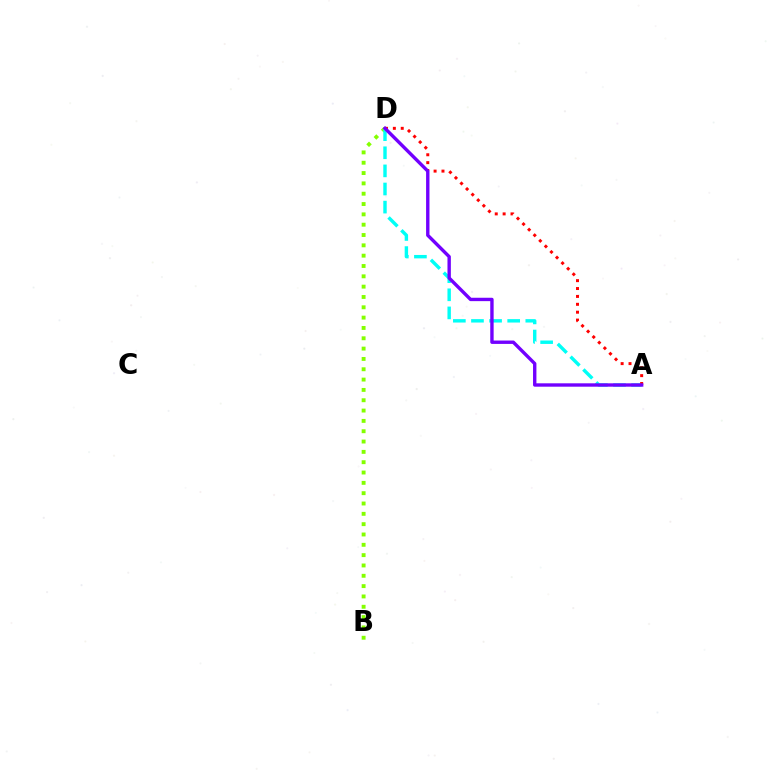{('B', 'D'): [{'color': '#84ff00', 'line_style': 'dotted', 'thickness': 2.81}], ('A', 'D'): [{'color': '#00fff6', 'line_style': 'dashed', 'thickness': 2.46}, {'color': '#ff0000', 'line_style': 'dotted', 'thickness': 2.14}, {'color': '#7200ff', 'line_style': 'solid', 'thickness': 2.44}]}